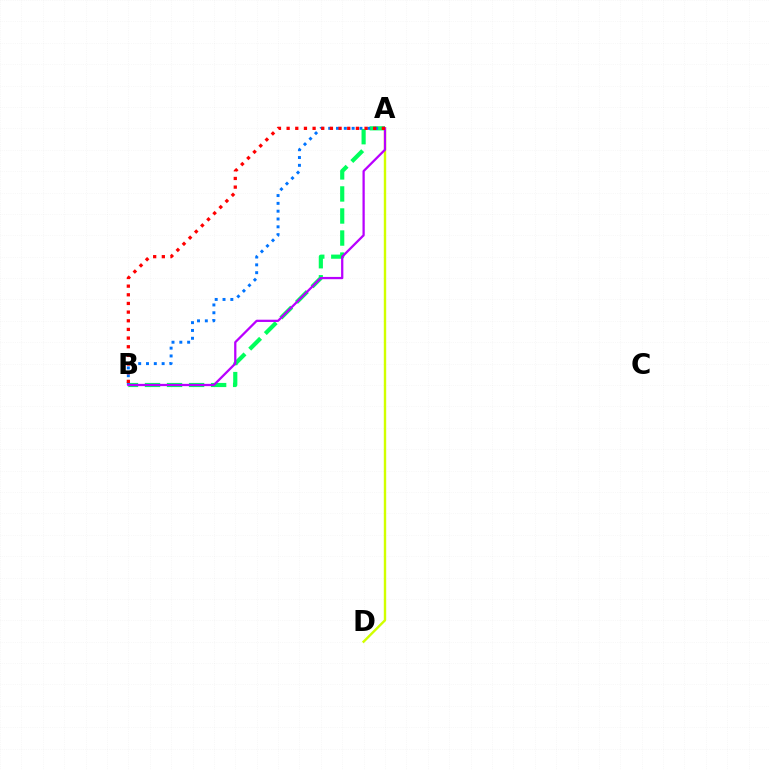{('A', 'D'): [{'color': '#d1ff00', 'line_style': 'solid', 'thickness': 1.73}], ('A', 'B'): [{'color': '#00ff5c', 'line_style': 'dashed', 'thickness': 2.99}, {'color': '#0074ff', 'line_style': 'dotted', 'thickness': 2.12}, {'color': '#b900ff', 'line_style': 'solid', 'thickness': 1.63}, {'color': '#ff0000', 'line_style': 'dotted', 'thickness': 2.35}]}